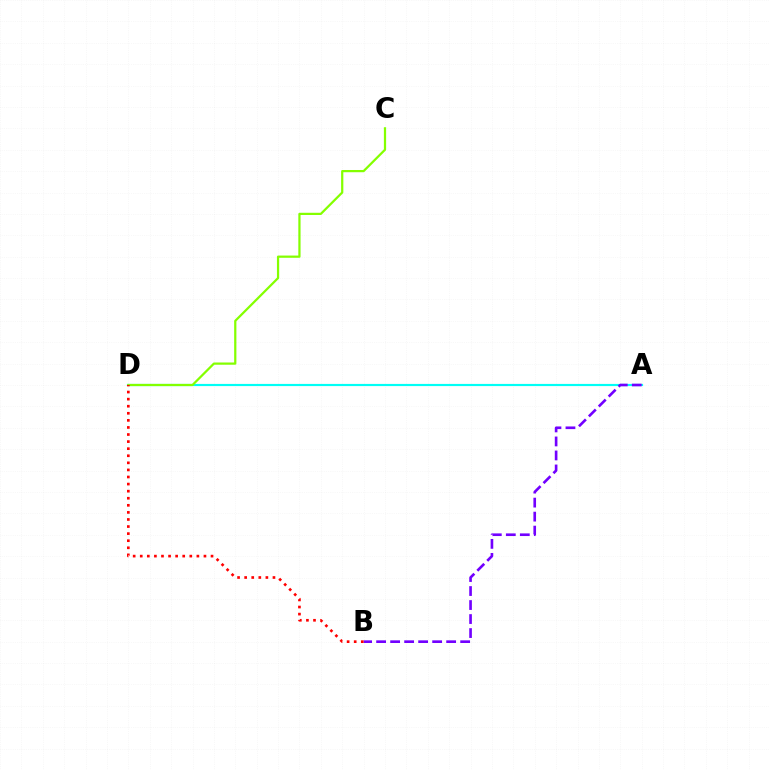{('A', 'D'): [{'color': '#00fff6', 'line_style': 'solid', 'thickness': 1.56}], ('A', 'B'): [{'color': '#7200ff', 'line_style': 'dashed', 'thickness': 1.9}], ('C', 'D'): [{'color': '#84ff00', 'line_style': 'solid', 'thickness': 1.61}], ('B', 'D'): [{'color': '#ff0000', 'line_style': 'dotted', 'thickness': 1.92}]}